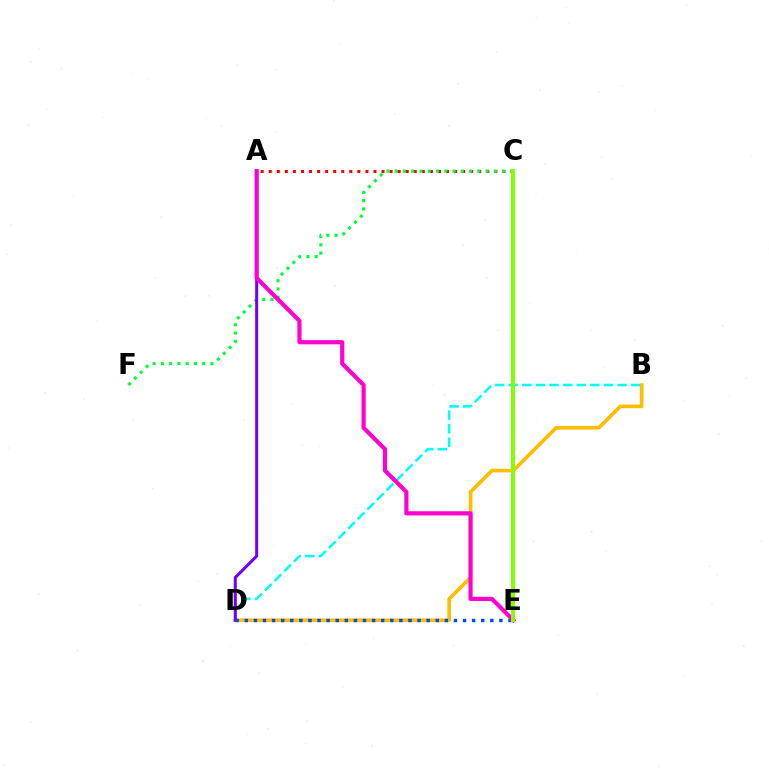{('A', 'C'): [{'color': '#ff0000', 'line_style': 'dotted', 'thickness': 2.19}], ('C', 'F'): [{'color': '#00ff39', 'line_style': 'dotted', 'thickness': 2.25}], ('B', 'D'): [{'color': '#00fff6', 'line_style': 'dashed', 'thickness': 1.85}, {'color': '#ffbd00', 'line_style': 'solid', 'thickness': 2.63}], ('A', 'D'): [{'color': '#7200ff', 'line_style': 'solid', 'thickness': 2.18}], ('D', 'E'): [{'color': '#004bff', 'line_style': 'dotted', 'thickness': 2.47}], ('A', 'E'): [{'color': '#ff00cf', 'line_style': 'solid', 'thickness': 2.99}], ('C', 'E'): [{'color': '#84ff00', 'line_style': 'solid', 'thickness': 2.92}]}